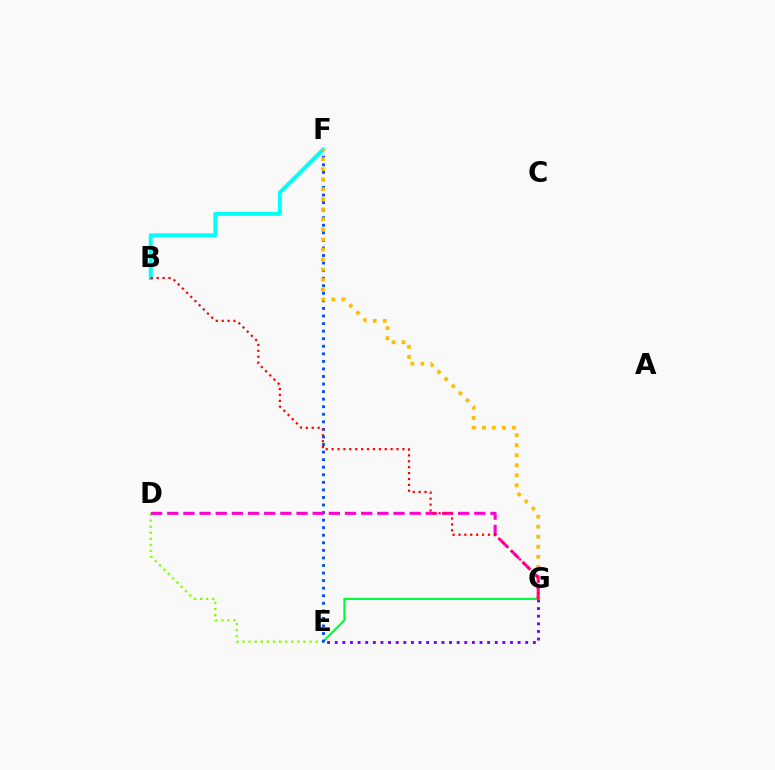{('B', 'F'): [{'color': '#00fff6', 'line_style': 'solid', 'thickness': 2.82}], ('D', 'E'): [{'color': '#84ff00', 'line_style': 'dotted', 'thickness': 1.65}], ('E', 'G'): [{'color': '#00ff39', 'line_style': 'solid', 'thickness': 1.59}, {'color': '#7200ff', 'line_style': 'dotted', 'thickness': 2.07}], ('E', 'F'): [{'color': '#004bff', 'line_style': 'dotted', 'thickness': 2.05}], ('F', 'G'): [{'color': '#ffbd00', 'line_style': 'dotted', 'thickness': 2.73}], ('D', 'G'): [{'color': '#ff00cf', 'line_style': 'dashed', 'thickness': 2.2}], ('B', 'G'): [{'color': '#ff0000', 'line_style': 'dotted', 'thickness': 1.6}]}